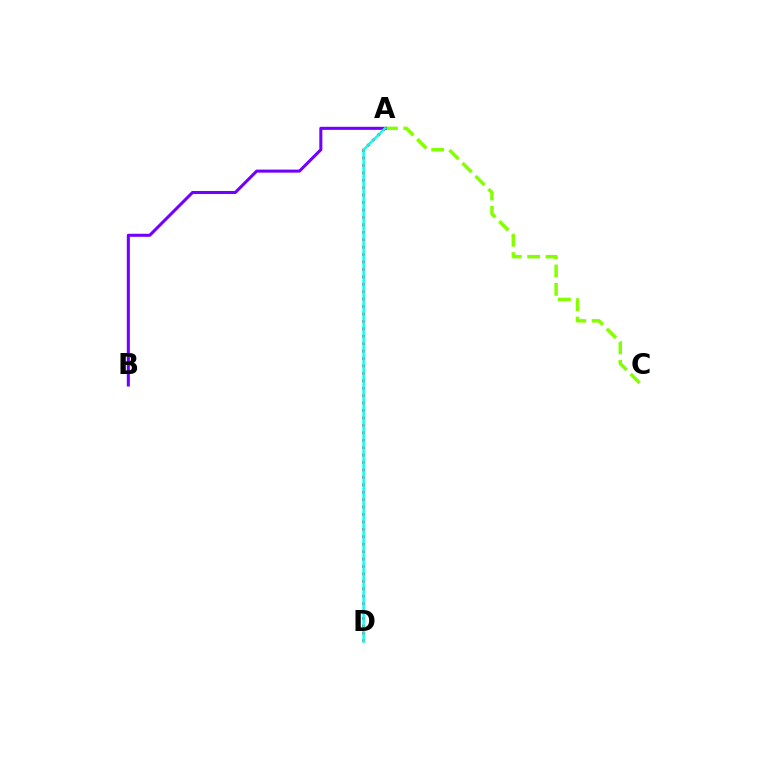{('A', 'C'): [{'color': '#84ff00', 'line_style': 'dashed', 'thickness': 2.5}], ('A', 'D'): [{'color': '#ff0000', 'line_style': 'dotted', 'thickness': 2.02}, {'color': '#00fff6', 'line_style': 'solid', 'thickness': 1.76}], ('A', 'B'): [{'color': '#7200ff', 'line_style': 'solid', 'thickness': 2.2}]}